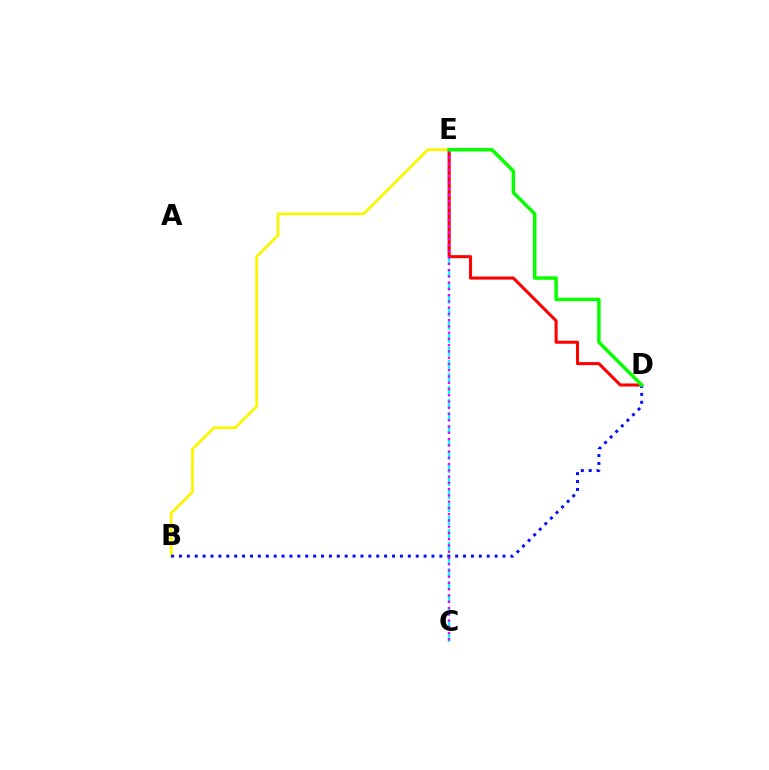{('C', 'E'): [{'color': '#00fff6', 'line_style': 'dashed', 'thickness': 1.77}, {'color': '#ee00ff', 'line_style': 'dotted', 'thickness': 1.7}], ('D', 'E'): [{'color': '#ff0000', 'line_style': 'solid', 'thickness': 2.19}, {'color': '#08ff00', 'line_style': 'solid', 'thickness': 2.5}], ('B', 'E'): [{'color': '#fcf500', 'line_style': 'solid', 'thickness': 1.98}], ('B', 'D'): [{'color': '#0010ff', 'line_style': 'dotted', 'thickness': 2.14}]}